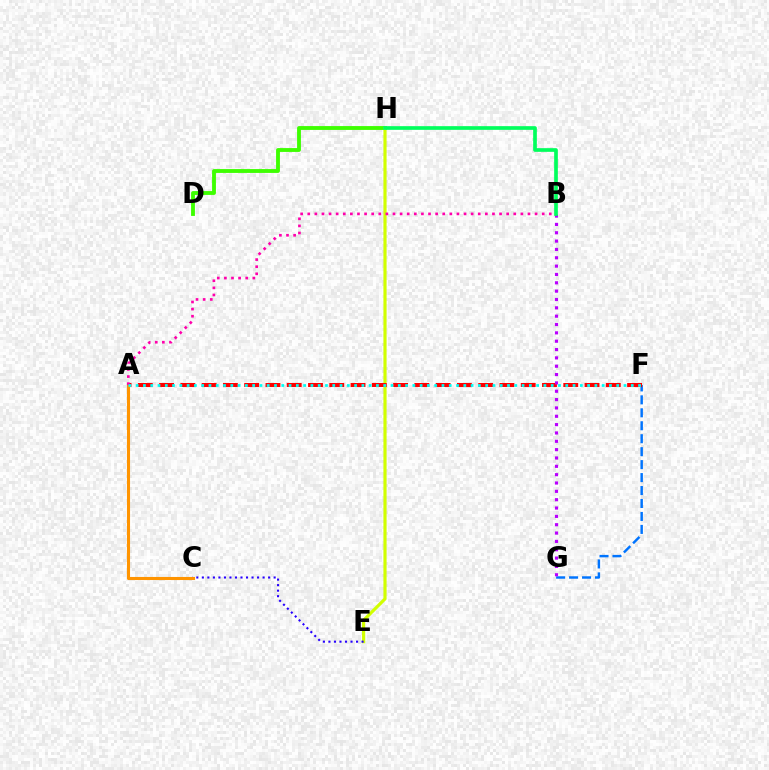{('F', 'G'): [{'color': '#0074ff', 'line_style': 'dashed', 'thickness': 1.76}], ('D', 'H'): [{'color': '#3dff00', 'line_style': 'solid', 'thickness': 2.77}], ('E', 'H'): [{'color': '#d1ff00', 'line_style': 'solid', 'thickness': 2.28}], ('C', 'E'): [{'color': '#2500ff', 'line_style': 'dotted', 'thickness': 1.5}], ('A', 'F'): [{'color': '#ff0000', 'line_style': 'dashed', 'thickness': 2.89}, {'color': '#00fff6', 'line_style': 'dotted', 'thickness': 1.98}], ('A', 'C'): [{'color': '#ff9400', 'line_style': 'solid', 'thickness': 2.22}], ('A', 'B'): [{'color': '#ff00ac', 'line_style': 'dotted', 'thickness': 1.93}], ('B', 'G'): [{'color': '#b900ff', 'line_style': 'dotted', 'thickness': 2.27}], ('B', 'H'): [{'color': '#00ff5c', 'line_style': 'solid', 'thickness': 2.65}]}